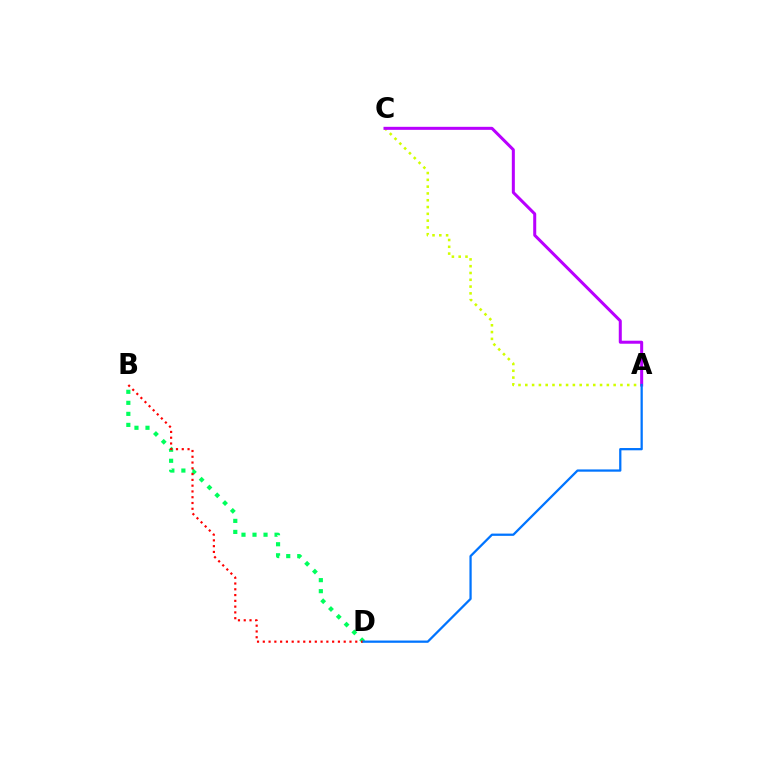{('B', 'D'): [{'color': '#00ff5c', 'line_style': 'dotted', 'thickness': 3.0}, {'color': '#ff0000', 'line_style': 'dotted', 'thickness': 1.57}], ('A', 'C'): [{'color': '#d1ff00', 'line_style': 'dotted', 'thickness': 1.85}, {'color': '#b900ff', 'line_style': 'solid', 'thickness': 2.17}], ('A', 'D'): [{'color': '#0074ff', 'line_style': 'solid', 'thickness': 1.63}]}